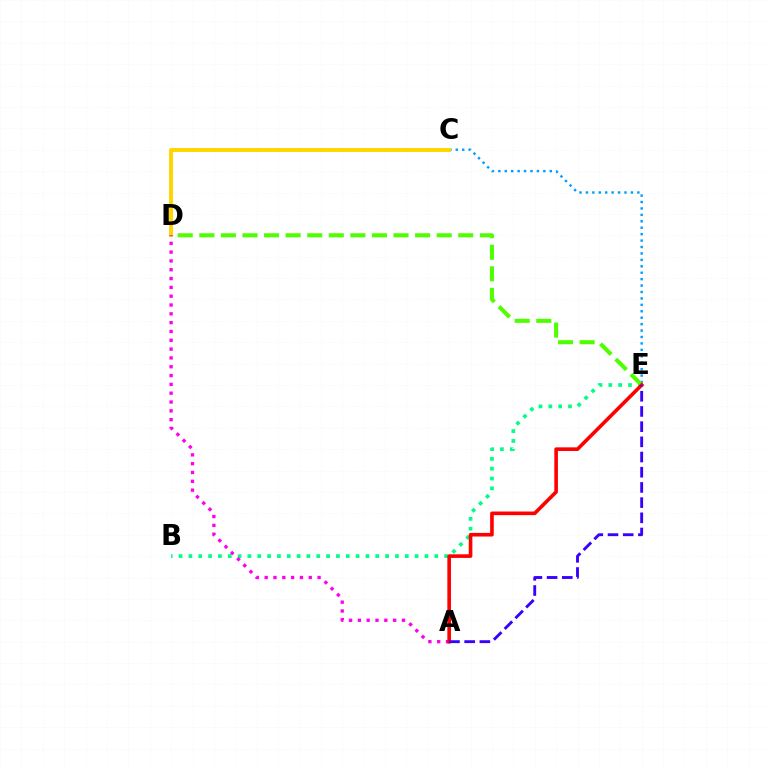{('C', 'E'): [{'color': '#009eff', 'line_style': 'dotted', 'thickness': 1.75}], ('C', 'D'): [{'color': '#ffd500', 'line_style': 'solid', 'thickness': 2.83}], ('B', 'E'): [{'color': '#00ff86', 'line_style': 'dotted', 'thickness': 2.67}], ('D', 'E'): [{'color': '#4fff00', 'line_style': 'dashed', 'thickness': 2.93}], ('A', 'D'): [{'color': '#ff00ed', 'line_style': 'dotted', 'thickness': 2.4}], ('A', 'E'): [{'color': '#ff0000', 'line_style': 'solid', 'thickness': 2.61}, {'color': '#3700ff', 'line_style': 'dashed', 'thickness': 2.06}]}